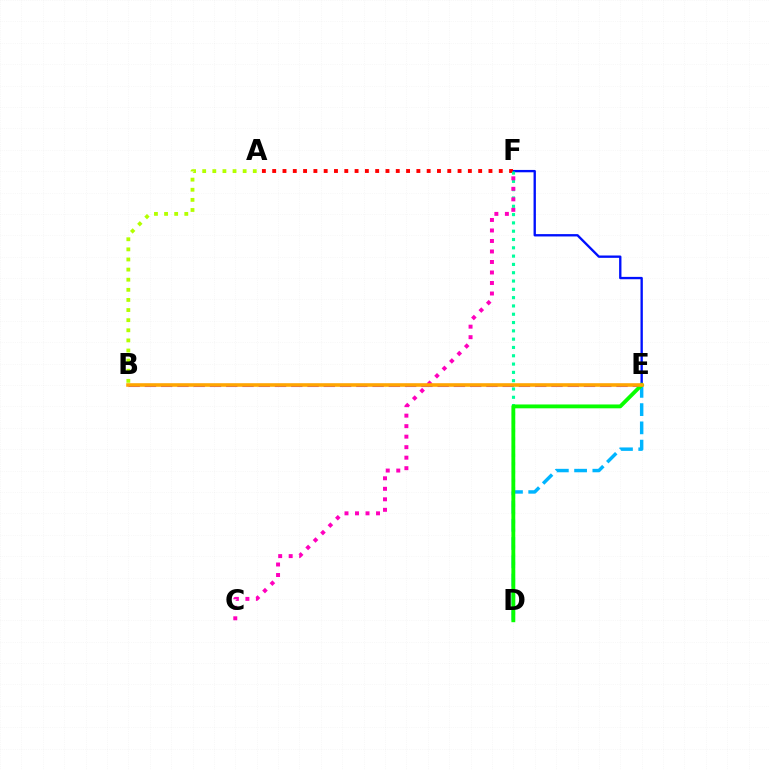{('E', 'F'): [{'color': '#0010ff', 'line_style': 'solid', 'thickness': 1.69}], ('D', 'E'): [{'color': '#00b5ff', 'line_style': 'dashed', 'thickness': 2.48}, {'color': '#08ff00', 'line_style': 'solid', 'thickness': 2.77}], ('A', 'F'): [{'color': '#ff0000', 'line_style': 'dotted', 'thickness': 2.8}], ('A', 'B'): [{'color': '#b3ff00', 'line_style': 'dotted', 'thickness': 2.75}], ('D', 'F'): [{'color': '#00ff9d', 'line_style': 'dotted', 'thickness': 2.26}], ('C', 'F'): [{'color': '#ff00bd', 'line_style': 'dotted', 'thickness': 2.85}], ('B', 'E'): [{'color': '#9b00ff', 'line_style': 'dashed', 'thickness': 2.21}, {'color': '#ffa500', 'line_style': 'solid', 'thickness': 2.58}]}